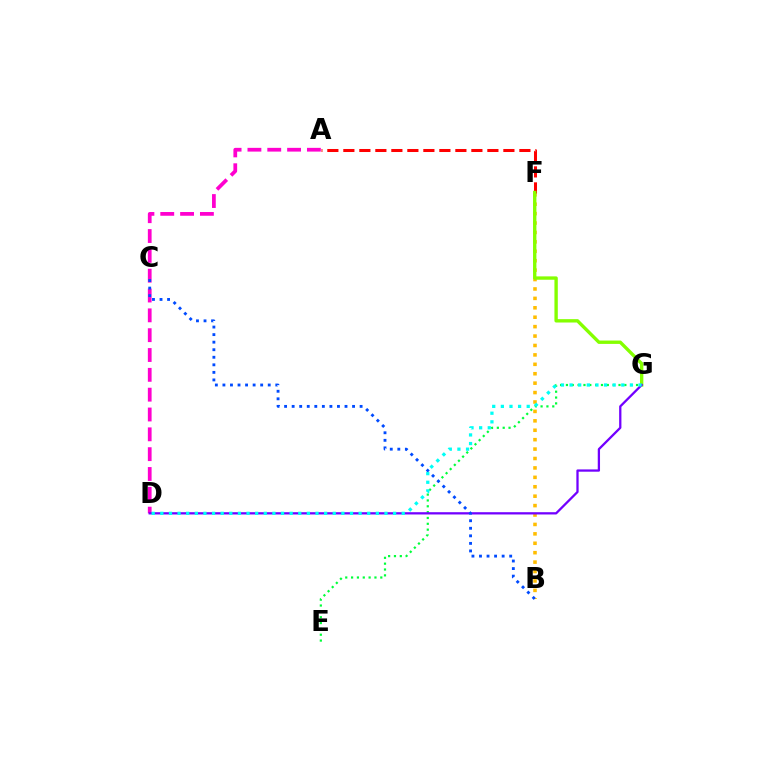{('E', 'G'): [{'color': '#00ff39', 'line_style': 'dotted', 'thickness': 1.59}], ('B', 'F'): [{'color': '#ffbd00', 'line_style': 'dotted', 'thickness': 2.56}], ('A', 'F'): [{'color': '#ff0000', 'line_style': 'dashed', 'thickness': 2.17}], ('A', 'D'): [{'color': '#ff00cf', 'line_style': 'dashed', 'thickness': 2.69}], ('F', 'G'): [{'color': '#84ff00', 'line_style': 'solid', 'thickness': 2.42}], ('D', 'G'): [{'color': '#7200ff', 'line_style': 'solid', 'thickness': 1.64}, {'color': '#00fff6', 'line_style': 'dotted', 'thickness': 2.34}], ('B', 'C'): [{'color': '#004bff', 'line_style': 'dotted', 'thickness': 2.05}]}